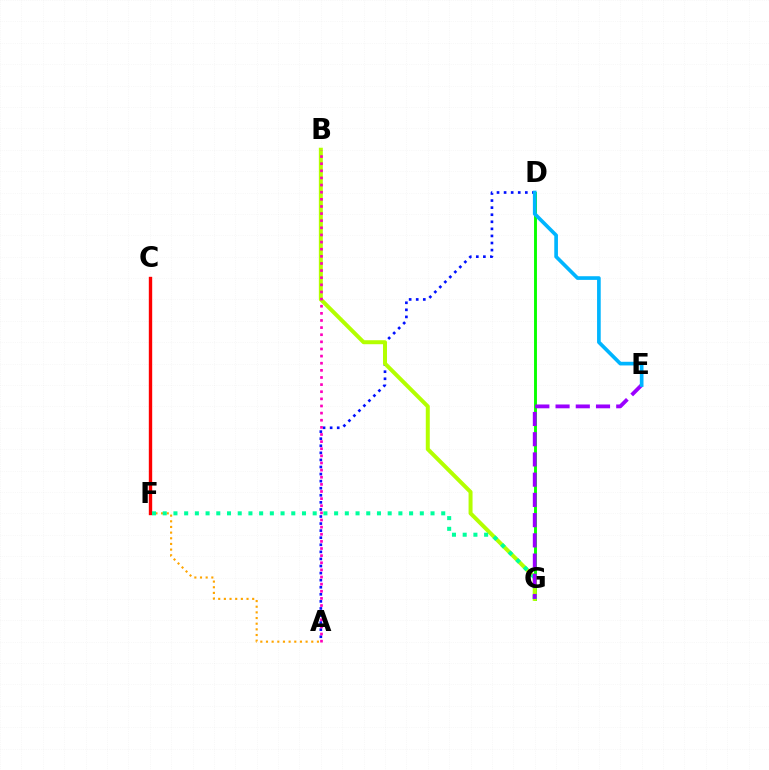{('D', 'G'): [{'color': '#08ff00', 'line_style': 'solid', 'thickness': 2.09}], ('A', 'F'): [{'color': '#ffa500', 'line_style': 'dotted', 'thickness': 1.54}], ('C', 'F'): [{'color': '#ff0000', 'line_style': 'solid', 'thickness': 2.43}], ('A', 'D'): [{'color': '#0010ff', 'line_style': 'dotted', 'thickness': 1.92}], ('B', 'G'): [{'color': '#b3ff00', 'line_style': 'solid', 'thickness': 2.87}], ('F', 'G'): [{'color': '#00ff9d', 'line_style': 'dotted', 'thickness': 2.91}], ('A', 'B'): [{'color': '#ff00bd', 'line_style': 'dotted', 'thickness': 1.94}], ('E', 'G'): [{'color': '#9b00ff', 'line_style': 'dashed', 'thickness': 2.75}], ('D', 'E'): [{'color': '#00b5ff', 'line_style': 'solid', 'thickness': 2.64}]}